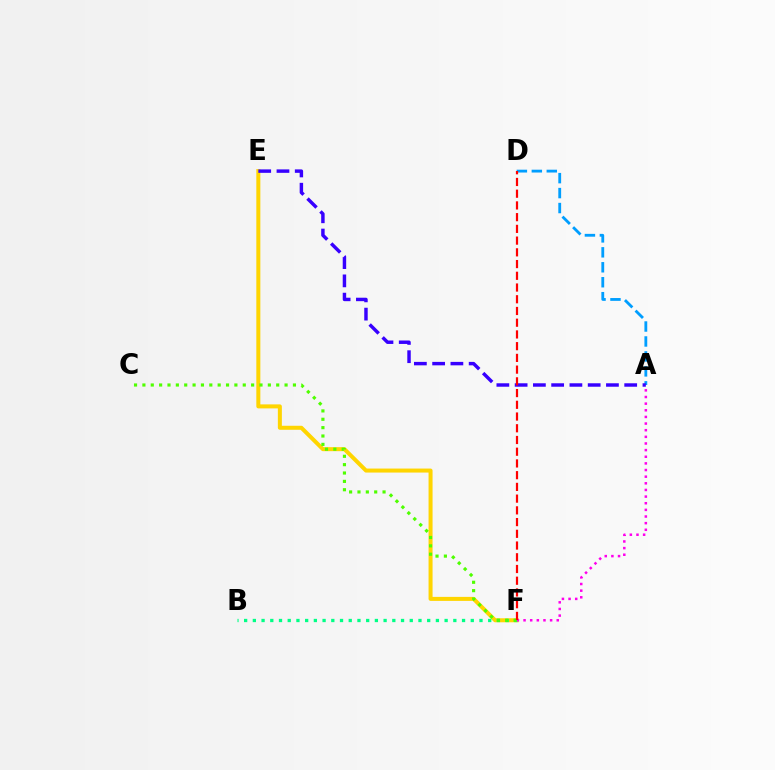{('E', 'F'): [{'color': '#ffd500', 'line_style': 'solid', 'thickness': 2.89}], ('A', 'D'): [{'color': '#009eff', 'line_style': 'dashed', 'thickness': 2.03}], ('B', 'F'): [{'color': '#00ff86', 'line_style': 'dotted', 'thickness': 2.37}], ('A', 'F'): [{'color': '#ff00ed', 'line_style': 'dotted', 'thickness': 1.8}], ('C', 'F'): [{'color': '#4fff00', 'line_style': 'dotted', 'thickness': 2.27}], ('A', 'E'): [{'color': '#3700ff', 'line_style': 'dashed', 'thickness': 2.48}], ('D', 'F'): [{'color': '#ff0000', 'line_style': 'dashed', 'thickness': 1.59}]}